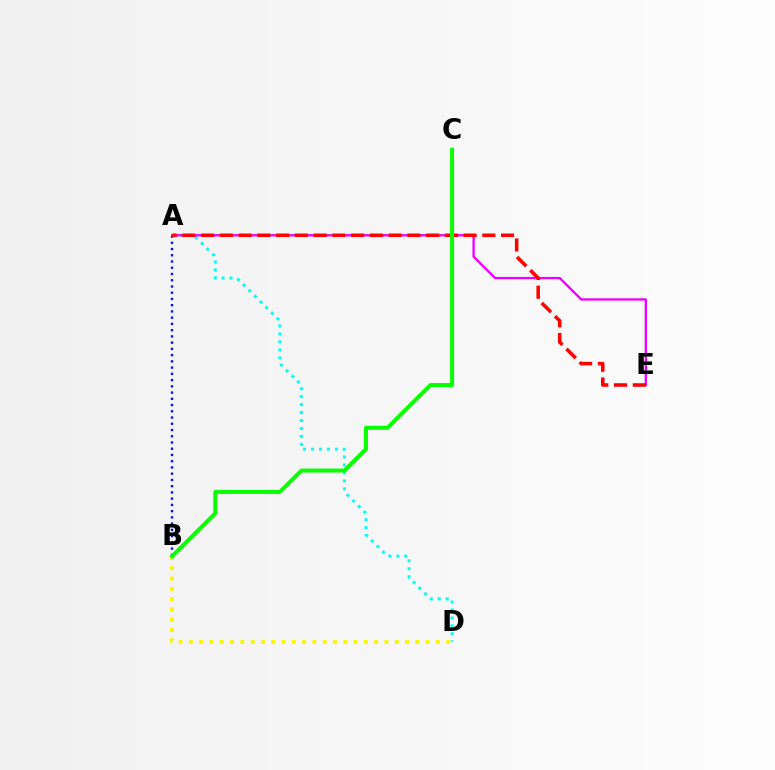{('A', 'D'): [{'color': '#00fff6', 'line_style': 'dotted', 'thickness': 2.16}], ('A', 'B'): [{'color': '#0010ff', 'line_style': 'dotted', 'thickness': 1.7}], ('A', 'E'): [{'color': '#ee00ff', 'line_style': 'solid', 'thickness': 1.67}, {'color': '#ff0000', 'line_style': 'dashed', 'thickness': 2.55}], ('B', 'D'): [{'color': '#fcf500', 'line_style': 'dotted', 'thickness': 2.8}], ('B', 'C'): [{'color': '#08ff00', 'line_style': 'solid', 'thickness': 2.86}]}